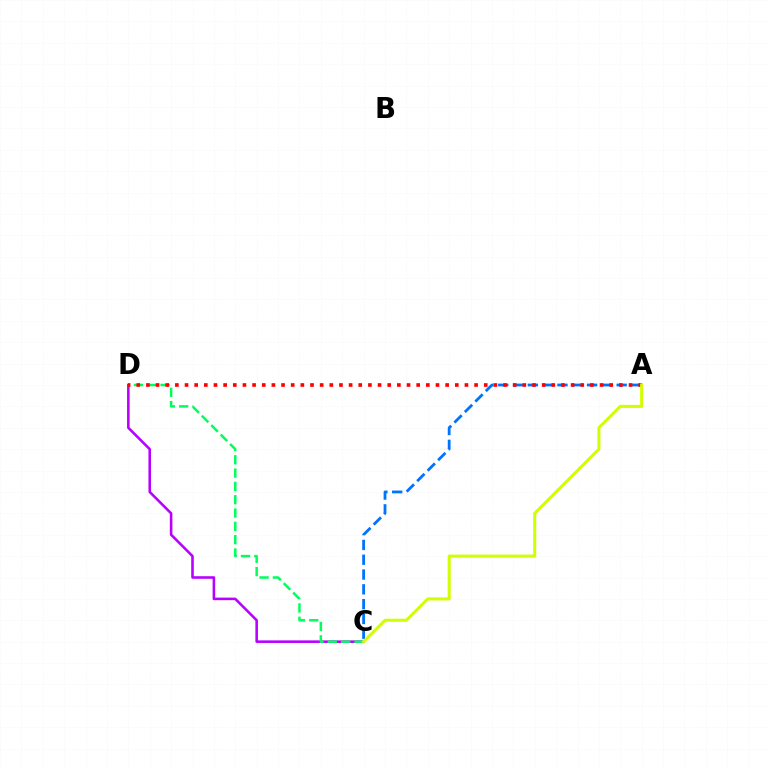{('C', 'D'): [{'color': '#b900ff', 'line_style': 'solid', 'thickness': 1.85}, {'color': '#00ff5c', 'line_style': 'dashed', 'thickness': 1.81}], ('A', 'C'): [{'color': '#0074ff', 'line_style': 'dashed', 'thickness': 2.01}, {'color': '#d1ff00', 'line_style': 'solid', 'thickness': 2.19}], ('A', 'D'): [{'color': '#ff0000', 'line_style': 'dotted', 'thickness': 2.62}]}